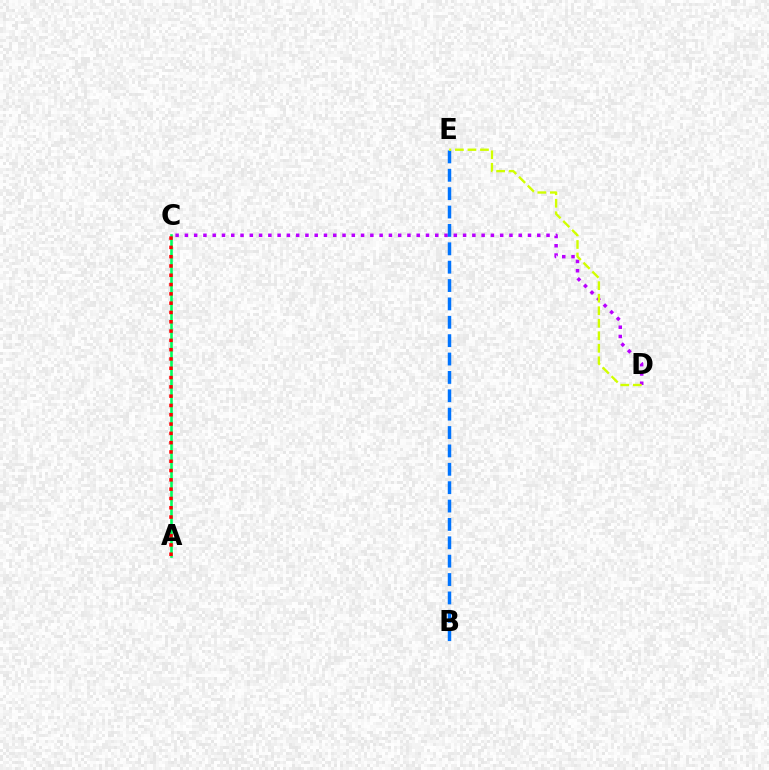{('A', 'C'): [{'color': '#00ff5c', 'line_style': 'solid', 'thickness': 1.87}, {'color': '#ff0000', 'line_style': 'dotted', 'thickness': 2.53}], ('C', 'D'): [{'color': '#b900ff', 'line_style': 'dotted', 'thickness': 2.52}], ('B', 'E'): [{'color': '#0074ff', 'line_style': 'dashed', 'thickness': 2.5}], ('D', 'E'): [{'color': '#d1ff00', 'line_style': 'dashed', 'thickness': 1.7}]}